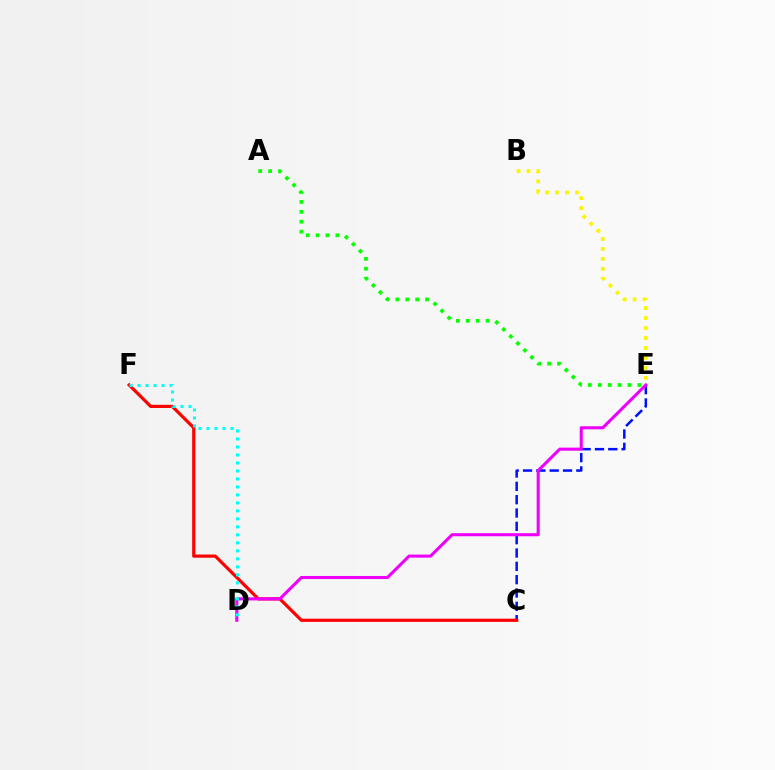{('C', 'E'): [{'color': '#0010ff', 'line_style': 'dashed', 'thickness': 1.81}], ('A', 'E'): [{'color': '#08ff00', 'line_style': 'dotted', 'thickness': 2.69}], ('C', 'F'): [{'color': '#ff0000', 'line_style': 'solid', 'thickness': 2.3}], ('B', 'E'): [{'color': '#fcf500', 'line_style': 'dotted', 'thickness': 2.71}], ('D', 'E'): [{'color': '#ee00ff', 'line_style': 'solid', 'thickness': 2.21}], ('D', 'F'): [{'color': '#00fff6', 'line_style': 'dotted', 'thickness': 2.17}]}